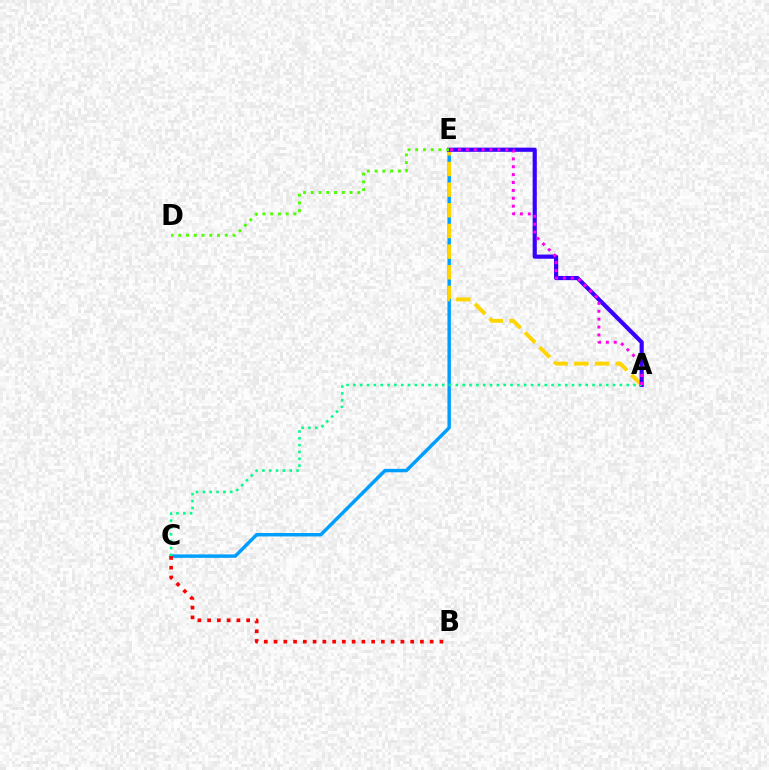{('C', 'E'): [{'color': '#009eff', 'line_style': 'solid', 'thickness': 2.48}], ('A', 'E'): [{'color': '#ffd500', 'line_style': 'dashed', 'thickness': 2.81}, {'color': '#3700ff', 'line_style': 'solid', 'thickness': 3.0}, {'color': '#ff00ed', 'line_style': 'dotted', 'thickness': 2.14}], ('B', 'C'): [{'color': '#ff0000', 'line_style': 'dotted', 'thickness': 2.65}], ('A', 'C'): [{'color': '#00ff86', 'line_style': 'dotted', 'thickness': 1.86}], ('D', 'E'): [{'color': '#4fff00', 'line_style': 'dotted', 'thickness': 2.11}]}